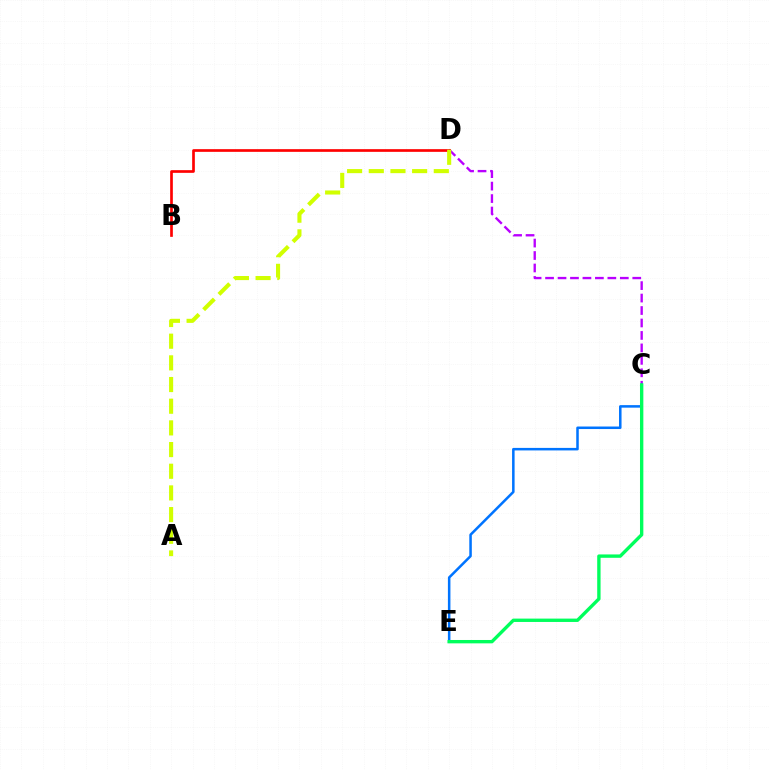{('C', 'D'): [{'color': '#b900ff', 'line_style': 'dashed', 'thickness': 1.69}], ('B', 'D'): [{'color': '#ff0000', 'line_style': 'solid', 'thickness': 1.93}], ('C', 'E'): [{'color': '#0074ff', 'line_style': 'solid', 'thickness': 1.82}, {'color': '#00ff5c', 'line_style': 'solid', 'thickness': 2.42}], ('A', 'D'): [{'color': '#d1ff00', 'line_style': 'dashed', 'thickness': 2.94}]}